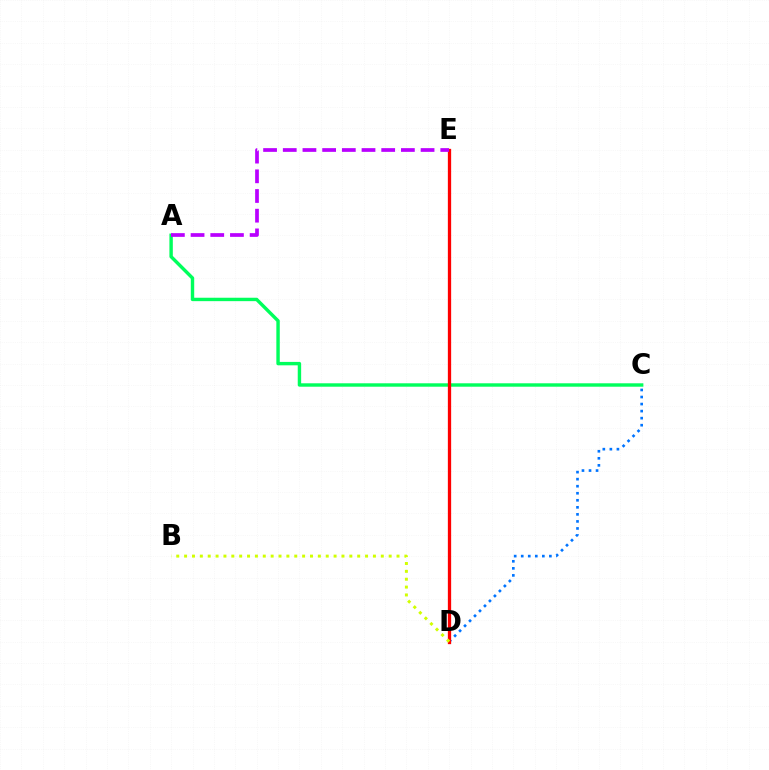{('C', 'D'): [{'color': '#0074ff', 'line_style': 'dotted', 'thickness': 1.91}], ('A', 'C'): [{'color': '#00ff5c', 'line_style': 'solid', 'thickness': 2.46}], ('D', 'E'): [{'color': '#ff0000', 'line_style': 'solid', 'thickness': 2.37}], ('B', 'D'): [{'color': '#d1ff00', 'line_style': 'dotted', 'thickness': 2.14}], ('A', 'E'): [{'color': '#b900ff', 'line_style': 'dashed', 'thickness': 2.67}]}